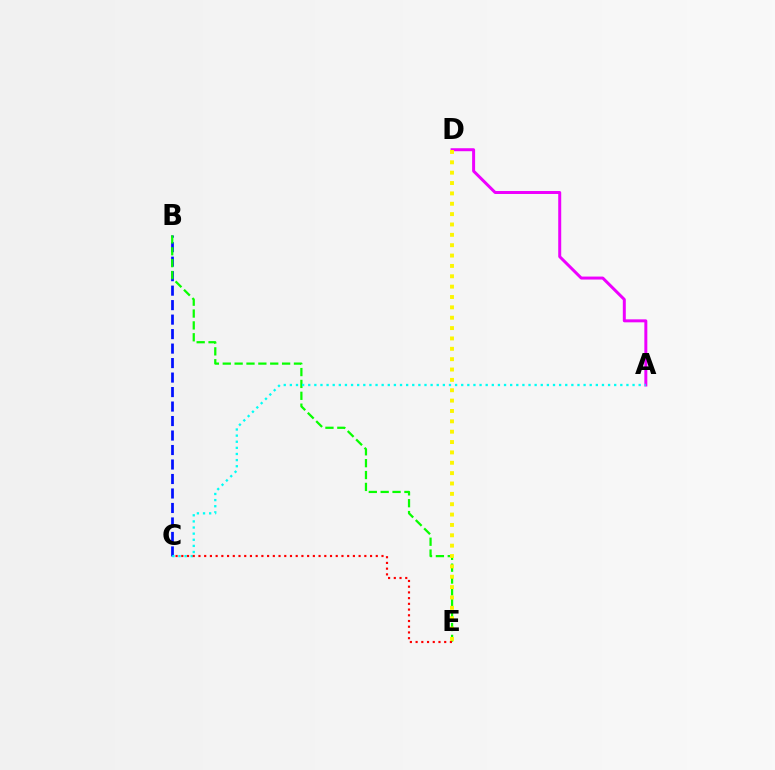{('B', 'C'): [{'color': '#0010ff', 'line_style': 'dashed', 'thickness': 1.97}], ('A', 'D'): [{'color': '#ee00ff', 'line_style': 'solid', 'thickness': 2.15}], ('B', 'E'): [{'color': '#08ff00', 'line_style': 'dashed', 'thickness': 1.61}], ('A', 'C'): [{'color': '#00fff6', 'line_style': 'dotted', 'thickness': 1.66}], ('C', 'E'): [{'color': '#ff0000', 'line_style': 'dotted', 'thickness': 1.55}], ('D', 'E'): [{'color': '#fcf500', 'line_style': 'dotted', 'thickness': 2.81}]}